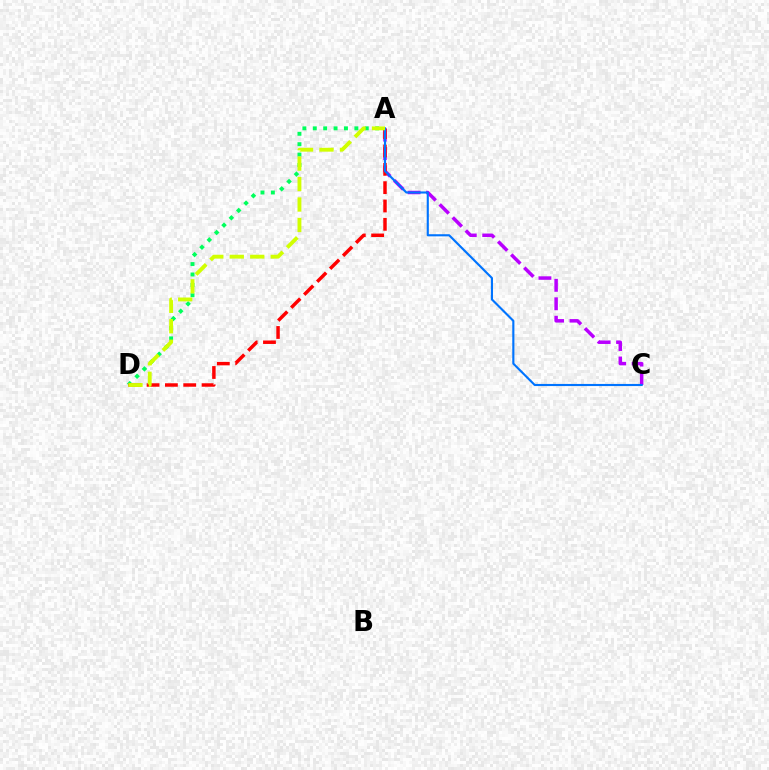{('A', 'D'): [{'color': '#00ff5c', 'line_style': 'dotted', 'thickness': 2.82}, {'color': '#ff0000', 'line_style': 'dashed', 'thickness': 2.49}, {'color': '#d1ff00', 'line_style': 'dashed', 'thickness': 2.78}], ('A', 'C'): [{'color': '#b900ff', 'line_style': 'dashed', 'thickness': 2.51}, {'color': '#0074ff', 'line_style': 'solid', 'thickness': 1.53}]}